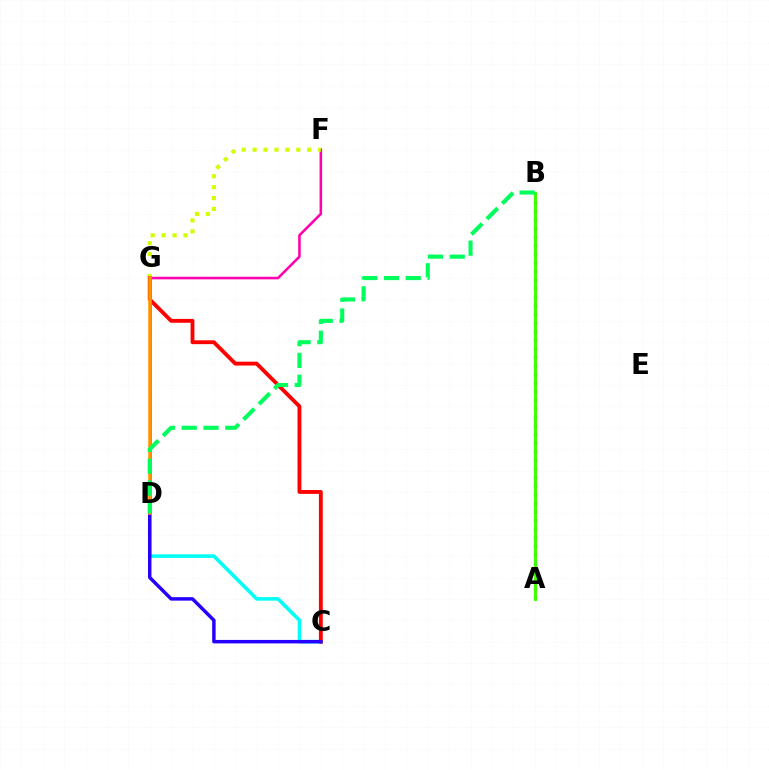{('D', 'G'): [{'color': '#b900ff', 'line_style': 'solid', 'thickness': 1.88}, {'color': '#ff9400', 'line_style': 'solid', 'thickness': 2.57}], ('A', 'B'): [{'color': '#0074ff', 'line_style': 'dotted', 'thickness': 2.33}, {'color': '#3dff00', 'line_style': 'solid', 'thickness': 2.12}], ('C', 'D'): [{'color': '#00fff6', 'line_style': 'solid', 'thickness': 2.57}, {'color': '#2500ff', 'line_style': 'solid', 'thickness': 2.49}], ('F', 'G'): [{'color': '#ff00ac', 'line_style': 'solid', 'thickness': 1.84}, {'color': '#d1ff00', 'line_style': 'dotted', 'thickness': 2.97}], ('C', 'G'): [{'color': '#ff0000', 'line_style': 'solid', 'thickness': 2.77}], ('B', 'D'): [{'color': '#00ff5c', 'line_style': 'dashed', 'thickness': 2.96}]}